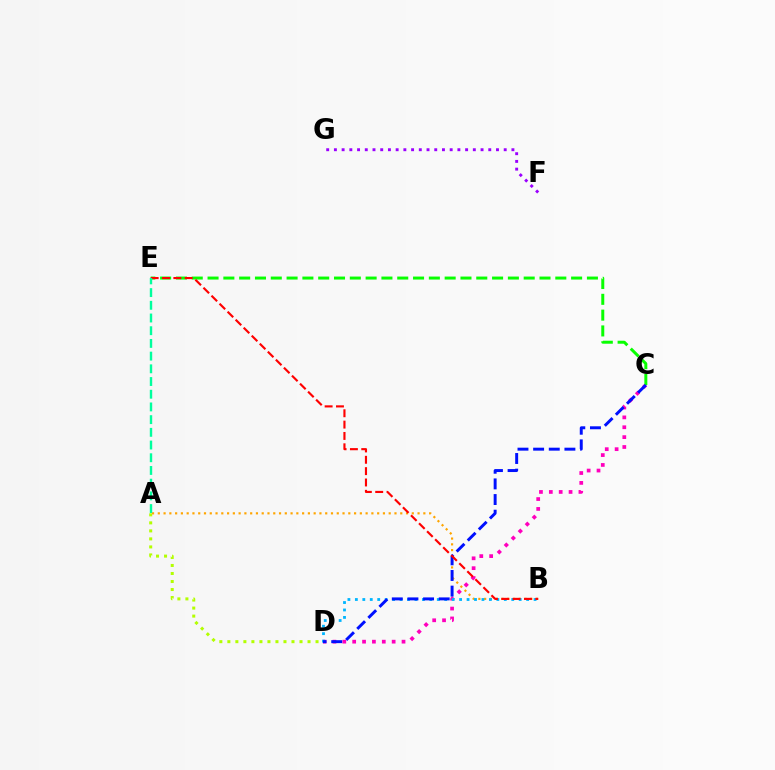{('C', 'D'): [{'color': '#ff00bd', 'line_style': 'dotted', 'thickness': 2.68}, {'color': '#0010ff', 'line_style': 'dashed', 'thickness': 2.12}], ('A', 'D'): [{'color': '#b3ff00', 'line_style': 'dotted', 'thickness': 2.18}], ('A', 'B'): [{'color': '#ffa500', 'line_style': 'dotted', 'thickness': 1.57}], ('F', 'G'): [{'color': '#9b00ff', 'line_style': 'dotted', 'thickness': 2.1}], ('C', 'E'): [{'color': '#08ff00', 'line_style': 'dashed', 'thickness': 2.15}], ('B', 'D'): [{'color': '#00b5ff', 'line_style': 'dotted', 'thickness': 2.02}], ('B', 'E'): [{'color': '#ff0000', 'line_style': 'dashed', 'thickness': 1.54}], ('A', 'E'): [{'color': '#00ff9d', 'line_style': 'dashed', 'thickness': 1.73}]}